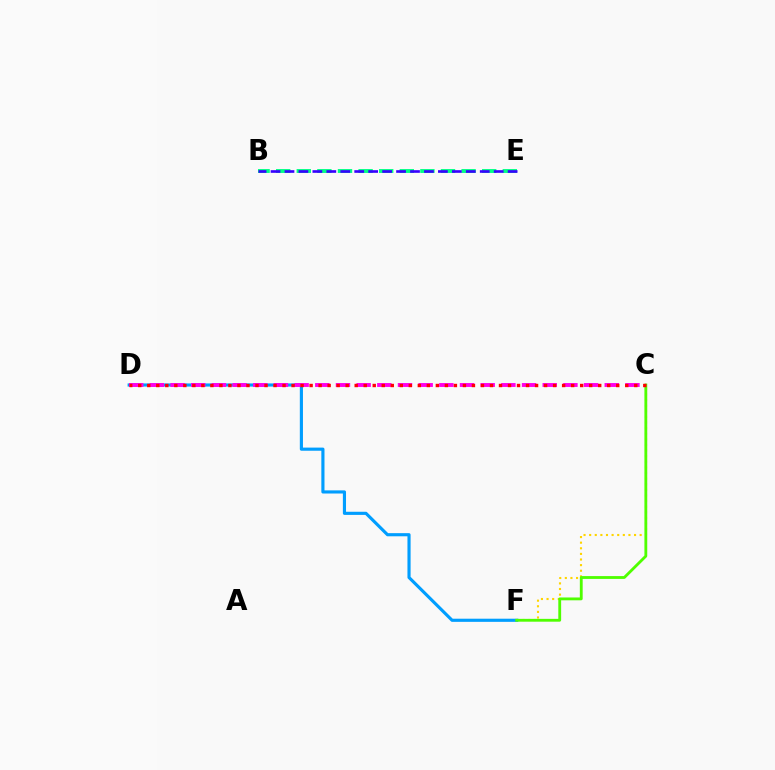{('C', 'F'): [{'color': '#ffd500', 'line_style': 'dotted', 'thickness': 1.52}, {'color': '#4fff00', 'line_style': 'solid', 'thickness': 2.04}], ('D', 'F'): [{'color': '#009eff', 'line_style': 'solid', 'thickness': 2.26}], ('B', 'E'): [{'color': '#00ff86', 'line_style': 'dashed', 'thickness': 2.8}, {'color': '#3700ff', 'line_style': 'dashed', 'thickness': 1.89}], ('C', 'D'): [{'color': '#ff00ed', 'line_style': 'dashed', 'thickness': 2.81}, {'color': '#ff0000', 'line_style': 'dotted', 'thickness': 2.45}]}